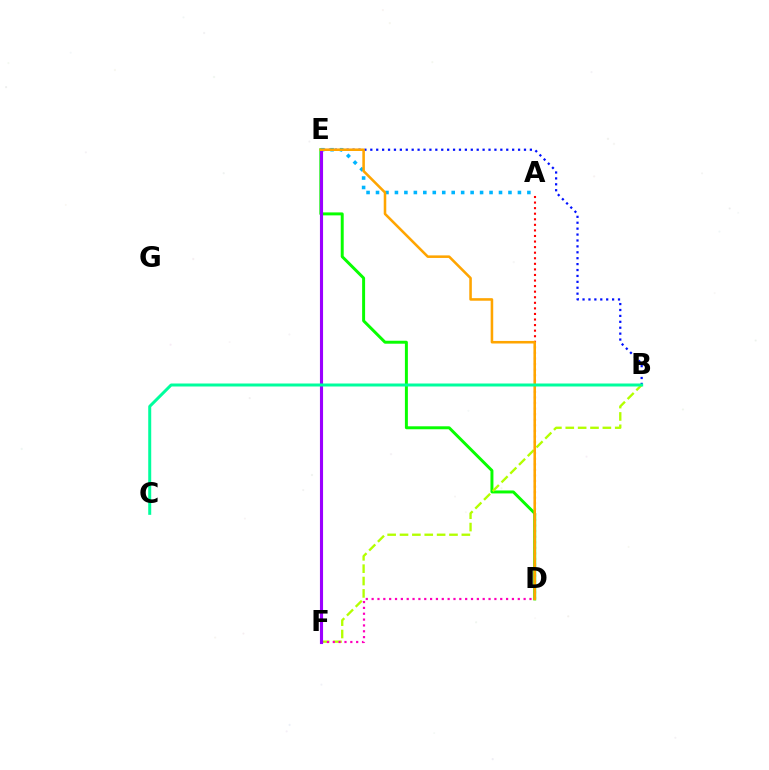{('B', 'E'): [{'color': '#0010ff', 'line_style': 'dotted', 'thickness': 1.61}], ('D', 'E'): [{'color': '#08ff00', 'line_style': 'solid', 'thickness': 2.13}, {'color': '#ffa500', 'line_style': 'solid', 'thickness': 1.84}], ('A', 'E'): [{'color': '#00b5ff', 'line_style': 'dotted', 'thickness': 2.57}], ('B', 'F'): [{'color': '#b3ff00', 'line_style': 'dashed', 'thickness': 1.68}], ('A', 'D'): [{'color': '#ff0000', 'line_style': 'dotted', 'thickness': 1.51}], ('D', 'F'): [{'color': '#ff00bd', 'line_style': 'dotted', 'thickness': 1.59}], ('E', 'F'): [{'color': '#9b00ff', 'line_style': 'solid', 'thickness': 2.25}], ('B', 'C'): [{'color': '#00ff9d', 'line_style': 'solid', 'thickness': 2.15}]}